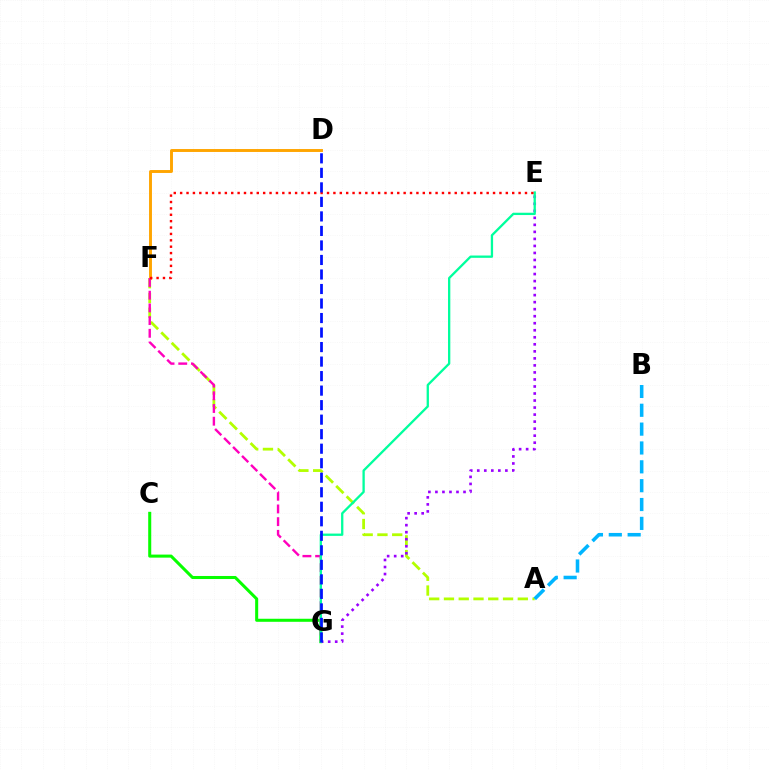{('C', 'G'): [{'color': '#08ff00', 'line_style': 'solid', 'thickness': 2.19}], ('A', 'F'): [{'color': '#b3ff00', 'line_style': 'dashed', 'thickness': 2.01}], ('D', 'F'): [{'color': '#ffa500', 'line_style': 'solid', 'thickness': 2.1}], ('F', 'G'): [{'color': '#ff00bd', 'line_style': 'dashed', 'thickness': 1.73}], ('A', 'B'): [{'color': '#00b5ff', 'line_style': 'dashed', 'thickness': 2.56}], ('E', 'G'): [{'color': '#9b00ff', 'line_style': 'dotted', 'thickness': 1.91}, {'color': '#00ff9d', 'line_style': 'solid', 'thickness': 1.66}], ('E', 'F'): [{'color': '#ff0000', 'line_style': 'dotted', 'thickness': 1.74}], ('D', 'G'): [{'color': '#0010ff', 'line_style': 'dashed', 'thickness': 1.97}]}